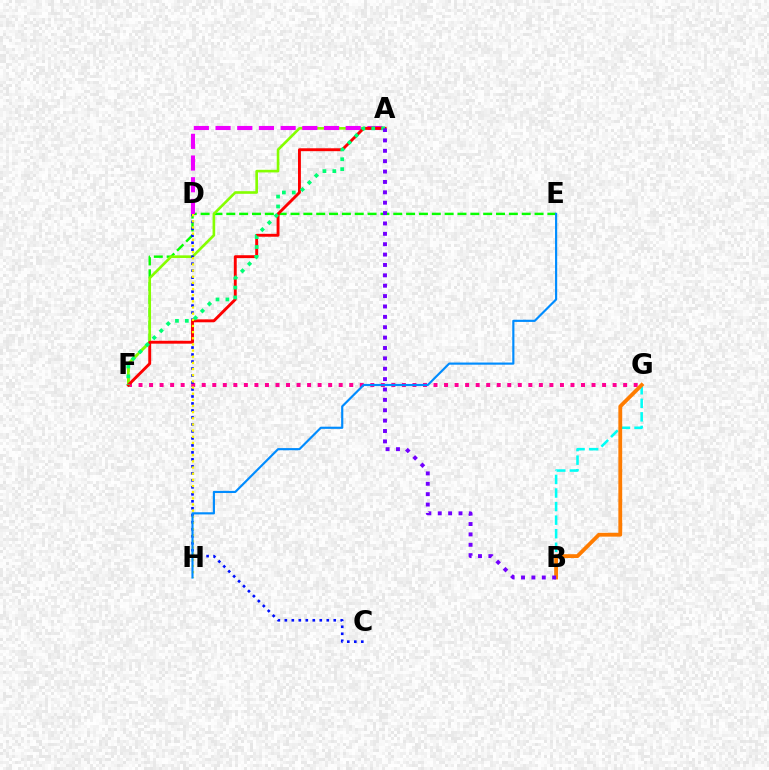{('E', 'F'): [{'color': '#08ff00', 'line_style': 'dashed', 'thickness': 1.74}], ('F', 'G'): [{'color': '#ff0094', 'line_style': 'dotted', 'thickness': 2.86}], ('A', 'F'): [{'color': '#84ff00', 'line_style': 'solid', 'thickness': 1.89}, {'color': '#ff0000', 'line_style': 'solid', 'thickness': 2.09}, {'color': '#00ff74', 'line_style': 'dotted', 'thickness': 2.69}], ('C', 'D'): [{'color': '#0010ff', 'line_style': 'dotted', 'thickness': 1.9}], ('B', 'G'): [{'color': '#00fff6', 'line_style': 'dashed', 'thickness': 1.84}, {'color': '#ff7c00', 'line_style': 'solid', 'thickness': 2.76}], ('A', 'D'): [{'color': '#ee00ff', 'line_style': 'dashed', 'thickness': 2.95}], ('D', 'H'): [{'color': '#fcf500', 'line_style': 'dotted', 'thickness': 1.67}], ('E', 'H'): [{'color': '#008cff', 'line_style': 'solid', 'thickness': 1.56}], ('A', 'B'): [{'color': '#7200ff', 'line_style': 'dotted', 'thickness': 2.82}]}